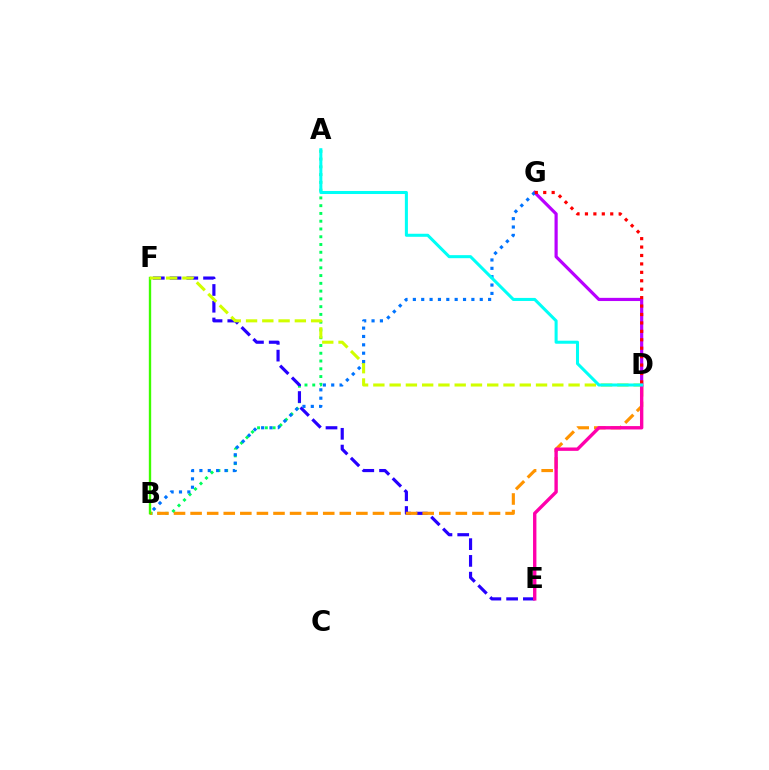{('A', 'B'): [{'color': '#00ff5c', 'line_style': 'dotted', 'thickness': 2.11}], ('E', 'F'): [{'color': '#2500ff', 'line_style': 'dashed', 'thickness': 2.28}], ('B', 'D'): [{'color': '#ff9400', 'line_style': 'dashed', 'thickness': 2.25}], ('B', 'F'): [{'color': '#3dff00', 'line_style': 'solid', 'thickness': 1.7}], ('D', 'G'): [{'color': '#b900ff', 'line_style': 'solid', 'thickness': 2.29}, {'color': '#ff0000', 'line_style': 'dotted', 'thickness': 2.29}], ('D', 'F'): [{'color': '#d1ff00', 'line_style': 'dashed', 'thickness': 2.21}], ('B', 'G'): [{'color': '#0074ff', 'line_style': 'dotted', 'thickness': 2.27}], ('D', 'E'): [{'color': '#ff00ac', 'line_style': 'solid', 'thickness': 2.43}], ('A', 'D'): [{'color': '#00fff6', 'line_style': 'solid', 'thickness': 2.19}]}